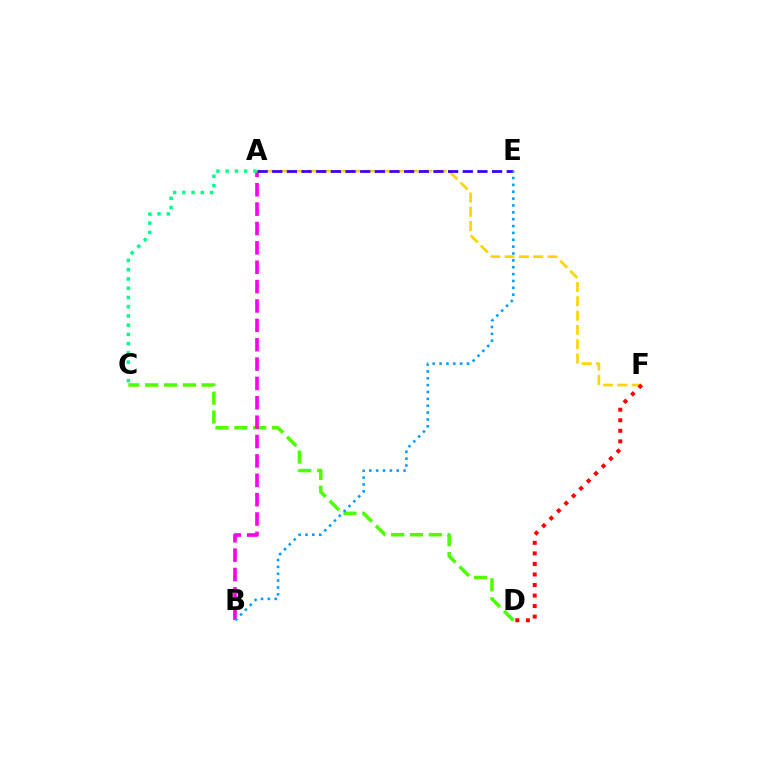{('C', 'D'): [{'color': '#4fff00', 'line_style': 'dashed', 'thickness': 2.56}], ('A', 'B'): [{'color': '#ff00ed', 'line_style': 'dashed', 'thickness': 2.63}], ('A', 'F'): [{'color': '#ffd500', 'line_style': 'dashed', 'thickness': 1.94}], ('A', 'E'): [{'color': '#3700ff', 'line_style': 'dashed', 'thickness': 1.99}], ('D', 'F'): [{'color': '#ff0000', 'line_style': 'dotted', 'thickness': 2.86}], ('B', 'E'): [{'color': '#009eff', 'line_style': 'dotted', 'thickness': 1.86}], ('A', 'C'): [{'color': '#00ff86', 'line_style': 'dotted', 'thickness': 2.51}]}